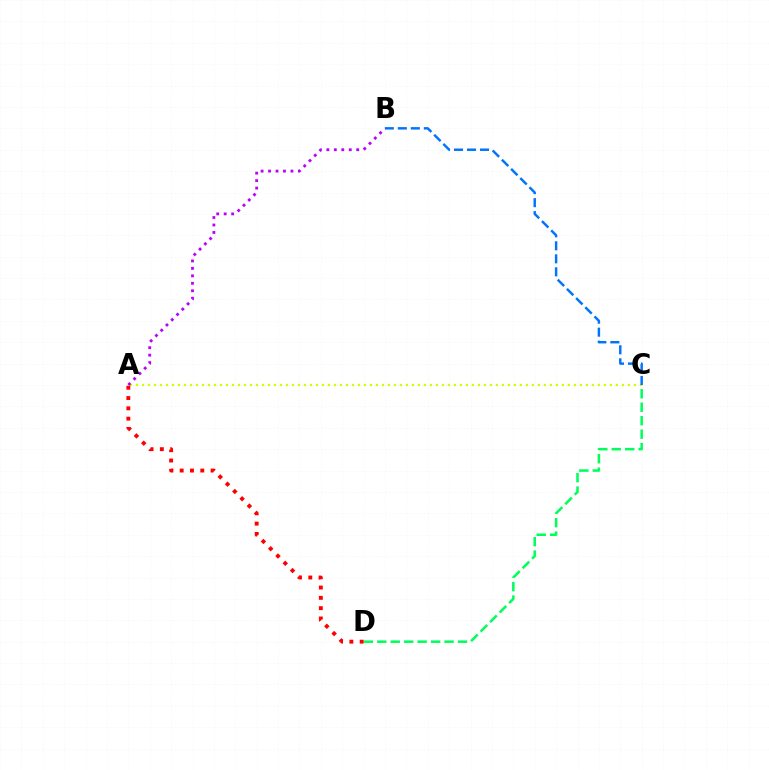{('C', 'D'): [{'color': '#00ff5c', 'line_style': 'dashed', 'thickness': 1.83}], ('A', 'C'): [{'color': '#d1ff00', 'line_style': 'dotted', 'thickness': 1.63}], ('A', 'D'): [{'color': '#ff0000', 'line_style': 'dotted', 'thickness': 2.8}], ('B', 'C'): [{'color': '#0074ff', 'line_style': 'dashed', 'thickness': 1.77}], ('A', 'B'): [{'color': '#b900ff', 'line_style': 'dotted', 'thickness': 2.03}]}